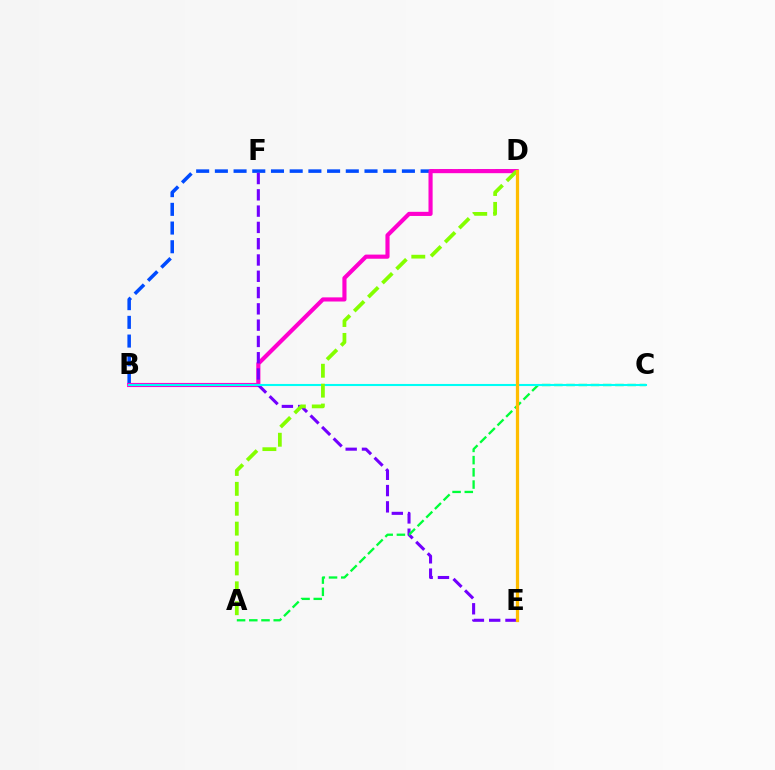{('B', 'D'): [{'color': '#004bff', 'line_style': 'dashed', 'thickness': 2.54}, {'color': '#ff00cf', 'line_style': 'solid', 'thickness': 2.98}], ('E', 'F'): [{'color': '#7200ff', 'line_style': 'dashed', 'thickness': 2.21}], ('A', 'C'): [{'color': '#00ff39', 'line_style': 'dashed', 'thickness': 1.66}], ('B', 'C'): [{'color': '#00fff6', 'line_style': 'solid', 'thickness': 1.5}], ('D', 'E'): [{'color': '#ff0000', 'line_style': 'solid', 'thickness': 1.92}, {'color': '#ffbd00', 'line_style': 'solid', 'thickness': 2.34}], ('A', 'D'): [{'color': '#84ff00', 'line_style': 'dashed', 'thickness': 2.7}]}